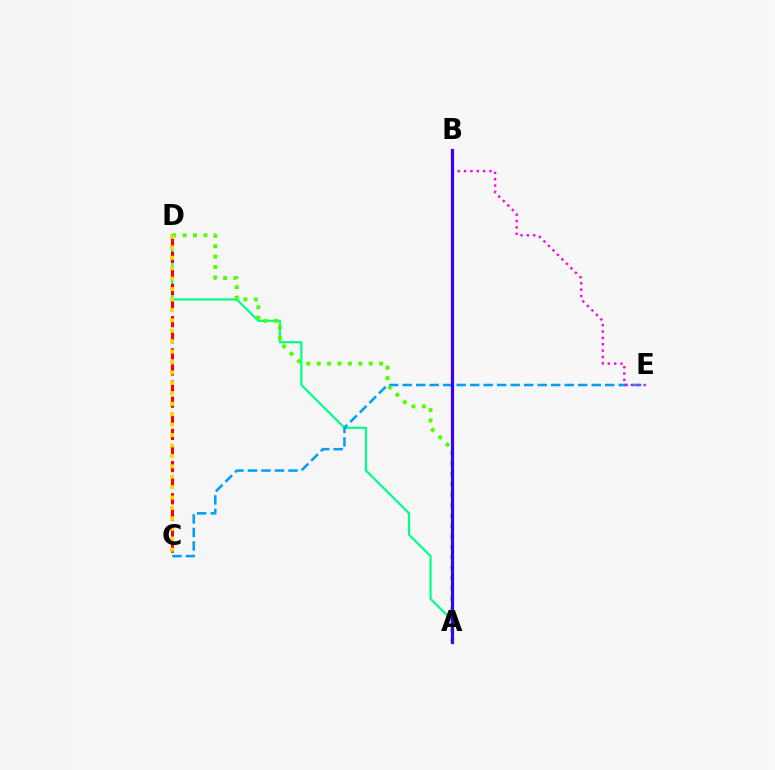{('A', 'D'): [{'color': '#00ff86', 'line_style': 'solid', 'thickness': 1.58}, {'color': '#4fff00', 'line_style': 'dotted', 'thickness': 2.83}], ('C', 'E'): [{'color': '#009eff', 'line_style': 'dashed', 'thickness': 1.83}], ('C', 'D'): [{'color': '#ff0000', 'line_style': 'dashed', 'thickness': 2.19}, {'color': '#ffd500', 'line_style': 'dotted', 'thickness': 2.83}], ('B', 'E'): [{'color': '#ff00ed', 'line_style': 'dotted', 'thickness': 1.73}], ('A', 'B'): [{'color': '#3700ff', 'line_style': 'solid', 'thickness': 2.29}]}